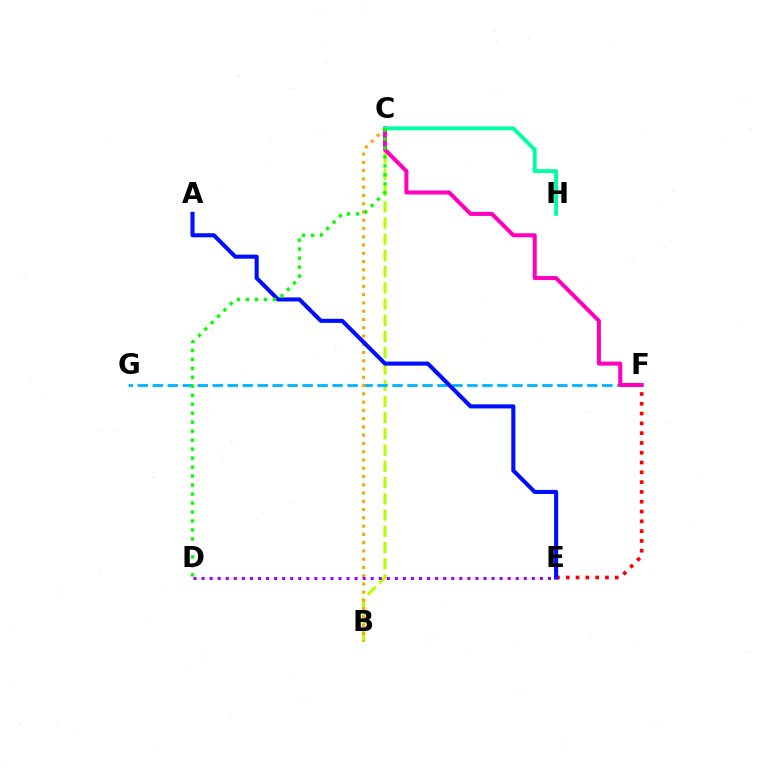{('B', 'C'): [{'color': '#b3ff00', 'line_style': 'dashed', 'thickness': 2.2}, {'color': '#ffa500', 'line_style': 'dotted', 'thickness': 2.25}], ('E', 'F'): [{'color': '#ff0000', 'line_style': 'dotted', 'thickness': 2.66}], ('F', 'G'): [{'color': '#00b5ff', 'line_style': 'dashed', 'thickness': 2.04}], ('C', 'F'): [{'color': '#ff00bd', 'line_style': 'solid', 'thickness': 2.91}], ('C', 'H'): [{'color': '#00ff9d', 'line_style': 'solid', 'thickness': 2.79}], ('A', 'E'): [{'color': '#0010ff', 'line_style': 'solid', 'thickness': 2.94}], ('D', 'E'): [{'color': '#9b00ff', 'line_style': 'dotted', 'thickness': 2.19}], ('C', 'D'): [{'color': '#08ff00', 'line_style': 'dotted', 'thickness': 2.44}]}